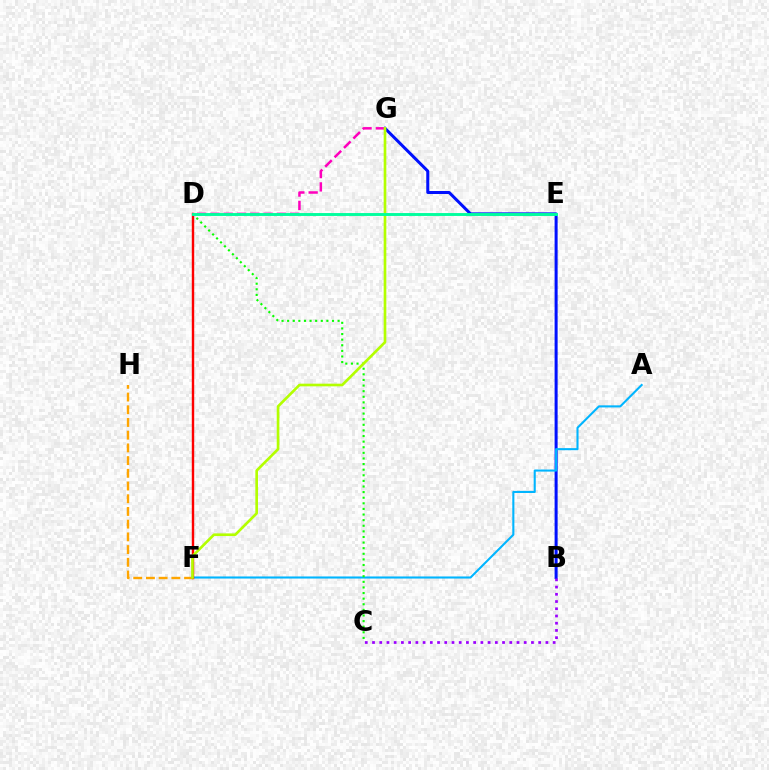{('B', 'G'): [{'color': '#0010ff', 'line_style': 'solid', 'thickness': 2.17}], ('F', 'H'): [{'color': '#ffa500', 'line_style': 'dashed', 'thickness': 1.73}], ('D', 'G'): [{'color': '#ff00bd', 'line_style': 'dashed', 'thickness': 1.81}], ('A', 'F'): [{'color': '#00b5ff', 'line_style': 'solid', 'thickness': 1.51}], ('D', 'F'): [{'color': '#ff0000', 'line_style': 'solid', 'thickness': 1.74}], ('B', 'C'): [{'color': '#9b00ff', 'line_style': 'dotted', 'thickness': 1.96}], ('C', 'D'): [{'color': '#08ff00', 'line_style': 'dotted', 'thickness': 1.52}], ('F', 'G'): [{'color': '#b3ff00', 'line_style': 'solid', 'thickness': 1.91}], ('D', 'E'): [{'color': '#00ff9d', 'line_style': 'solid', 'thickness': 2.09}]}